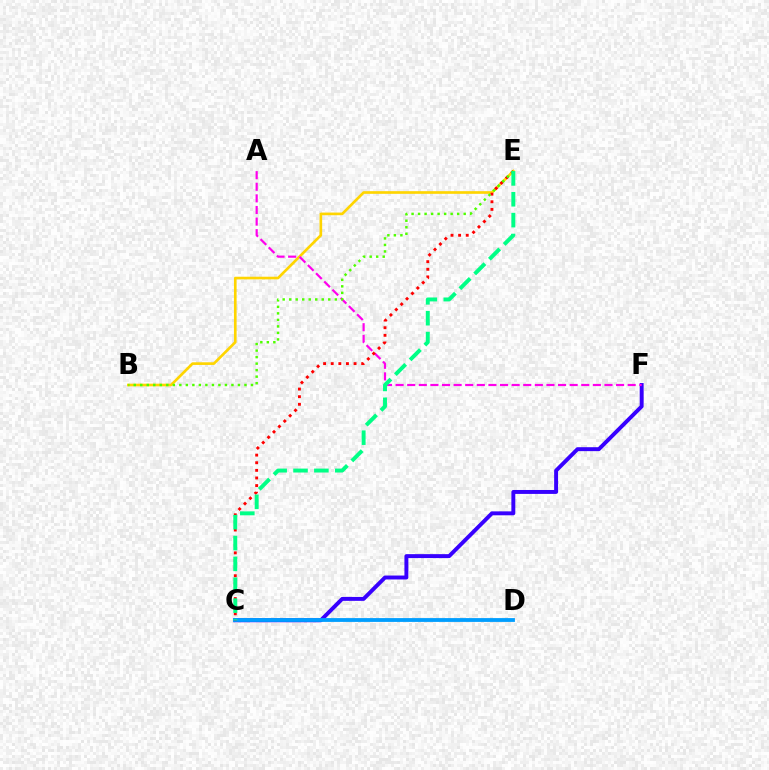{('C', 'F'): [{'color': '#3700ff', 'line_style': 'solid', 'thickness': 2.83}], ('B', 'E'): [{'color': '#ffd500', 'line_style': 'solid', 'thickness': 1.91}, {'color': '#4fff00', 'line_style': 'dotted', 'thickness': 1.77}], ('A', 'F'): [{'color': '#ff00ed', 'line_style': 'dashed', 'thickness': 1.58}], ('C', 'D'): [{'color': '#009eff', 'line_style': 'solid', 'thickness': 2.75}], ('C', 'E'): [{'color': '#ff0000', 'line_style': 'dotted', 'thickness': 2.07}, {'color': '#00ff86', 'line_style': 'dashed', 'thickness': 2.83}]}